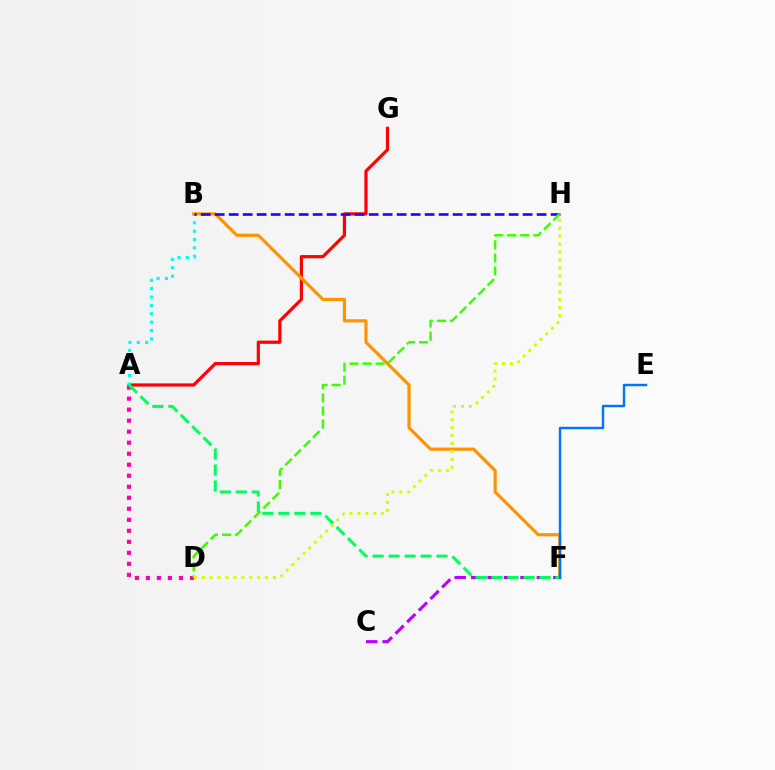{('A', 'D'): [{'color': '#ff00ac', 'line_style': 'dotted', 'thickness': 2.99}], ('A', 'G'): [{'color': '#ff0000', 'line_style': 'solid', 'thickness': 2.31}], ('A', 'B'): [{'color': '#00fff6', 'line_style': 'dotted', 'thickness': 2.28}], ('C', 'F'): [{'color': '#b900ff', 'line_style': 'dashed', 'thickness': 2.23}], ('B', 'F'): [{'color': '#ff9400', 'line_style': 'solid', 'thickness': 2.31}], ('B', 'H'): [{'color': '#2500ff', 'line_style': 'dashed', 'thickness': 1.9}], ('A', 'F'): [{'color': '#00ff5c', 'line_style': 'dashed', 'thickness': 2.17}], ('D', 'H'): [{'color': '#3dff00', 'line_style': 'dashed', 'thickness': 1.78}, {'color': '#d1ff00', 'line_style': 'dotted', 'thickness': 2.15}], ('E', 'F'): [{'color': '#0074ff', 'line_style': 'solid', 'thickness': 1.75}]}